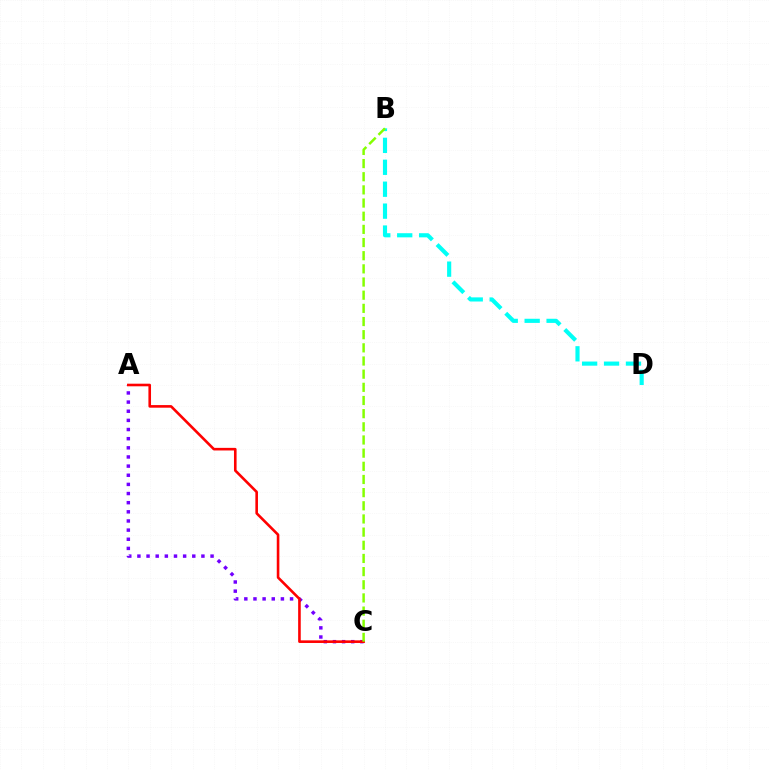{('A', 'C'): [{'color': '#7200ff', 'line_style': 'dotted', 'thickness': 2.48}, {'color': '#ff0000', 'line_style': 'solid', 'thickness': 1.88}], ('B', 'D'): [{'color': '#00fff6', 'line_style': 'dashed', 'thickness': 2.98}], ('B', 'C'): [{'color': '#84ff00', 'line_style': 'dashed', 'thickness': 1.79}]}